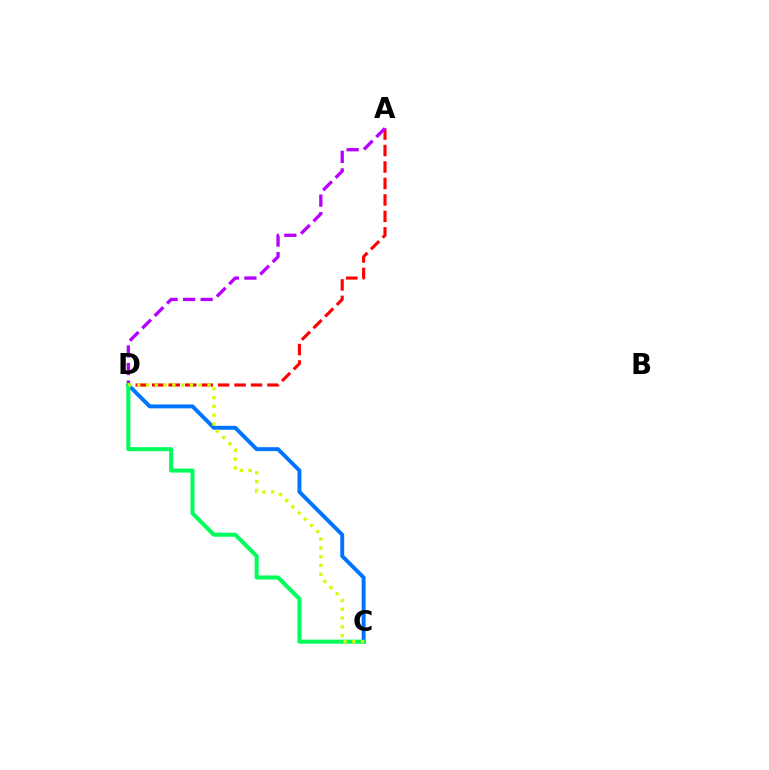{('A', 'D'): [{'color': '#ff0000', 'line_style': 'dashed', 'thickness': 2.24}, {'color': '#b900ff', 'line_style': 'dashed', 'thickness': 2.38}], ('C', 'D'): [{'color': '#0074ff', 'line_style': 'solid', 'thickness': 2.82}, {'color': '#00ff5c', 'line_style': 'solid', 'thickness': 2.92}, {'color': '#d1ff00', 'line_style': 'dotted', 'thickness': 2.39}]}